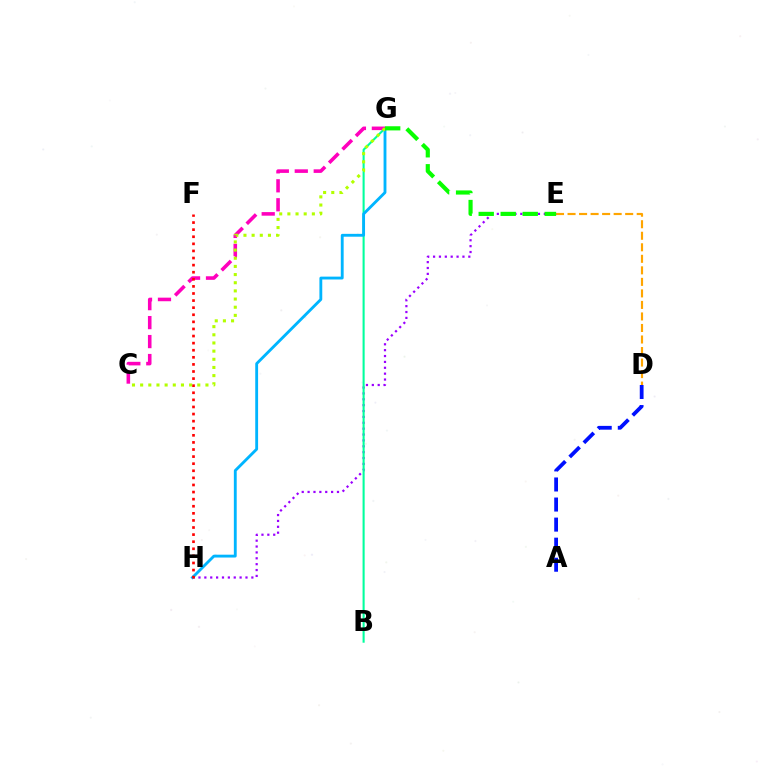{('D', 'E'): [{'color': '#ffa500', 'line_style': 'dashed', 'thickness': 1.57}], ('E', 'H'): [{'color': '#9b00ff', 'line_style': 'dotted', 'thickness': 1.6}], ('B', 'G'): [{'color': '#00ff9d', 'line_style': 'solid', 'thickness': 1.5}], ('G', 'H'): [{'color': '#00b5ff', 'line_style': 'solid', 'thickness': 2.05}], ('C', 'G'): [{'color': '#ff00bd', 'line_style': 'dashed', 'thickness': 2.58}, {'color': '#b3ff00', 'line_style': 'dotted', 'thickness': 2.22}], ('F', 'H'): [{'color': '#ff0000', 'line_style': 'dotted', 'thickness': 1.93}], ('A', 'D'): [{'color': '#0010ff', 'line_style': 'dashed', 'thickness': 2.73}], ('E', 'G'): [{'color': '#08ff00', 'line_style': 'dashed', 'thickness': 2.99}]}